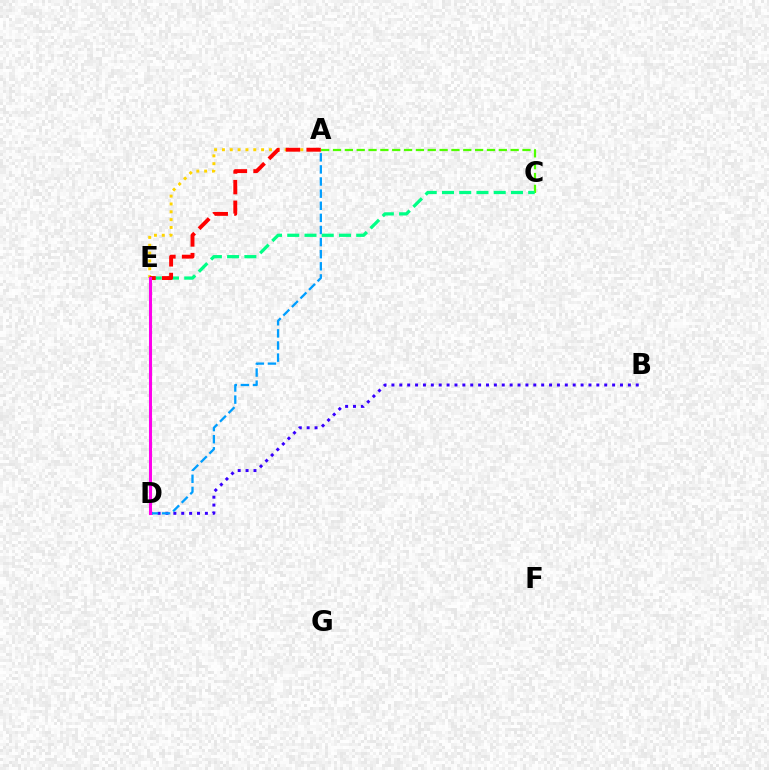{('B', 'D'): [{'color': '#3700ff', 'line_style': 'dotted', 'thickness': 2.14}], ('A', 'C'): [{'color': '#4fff00', 'line_style': 'dashed', 'thickness': 1.61}], ('A', 'E'): [{'color': '#ffd500', 'line_style': 'dotted', 'thickness': 2.13}, {'color': '#ff0000', 'line_style': 'dashed', 'thickness': 2.8}], ('A', 'D'): [{'color': '#009eff', 'line_style': 'dashed', 'thickness': 1.65}], ('C', 'E'): [{'color': '#00ff86', 'line_style': 'dashed', 'thickness': 2.34}], ('D', 'E'): [{'color': '#ff00ed', 'line_style': 'solid', 'thickness': 2.21}]}